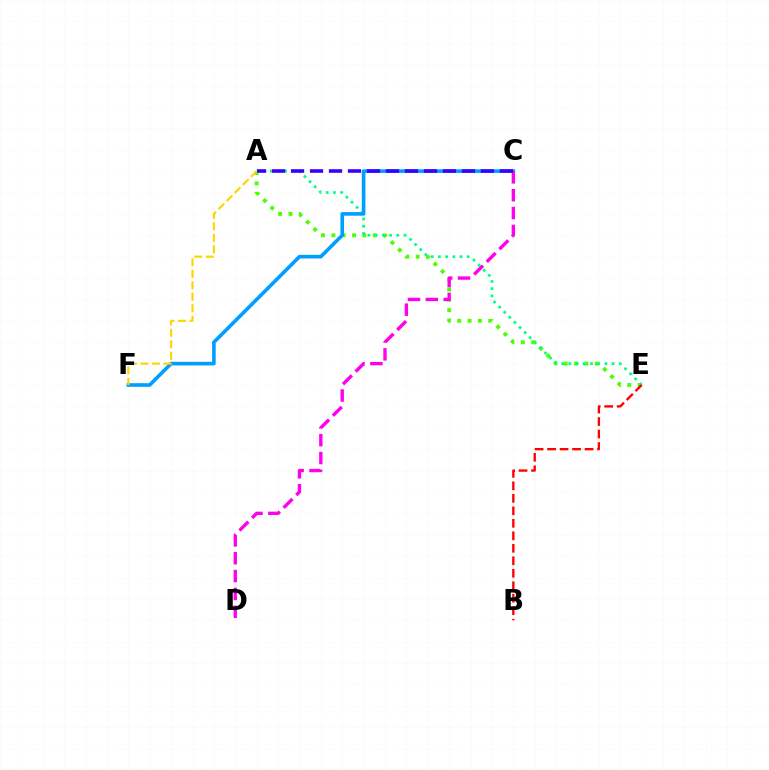{('A', 'E'): [{'color': '#4fff00', 'line_style': 'dotted', 'thickness': 2.81}, {'color': '#00ff86', 'line_style': 'dotted', 'thickness': 1.96}], ('C', 'F'): [{'color': '#009eff', 'line_style': 'solid', 'thickness': 2.6}], ('B', 'E'): [{'color': '#ff0000', 'line_style': 'dashed', 'thickness': 1.7}], ('A', 'F'): [{'color': '#ffd500', 'line_style': 'dashed', 'thickness': 1.56}], ('C', 'D'): [{'color': '#ff00ed', 'line_style': 'dashed', 'thickness': 2.43}], ('A', 'C'): [{'color': '#3700ff', 'line_style': 'dashed', 'thickness': 2.58}]}